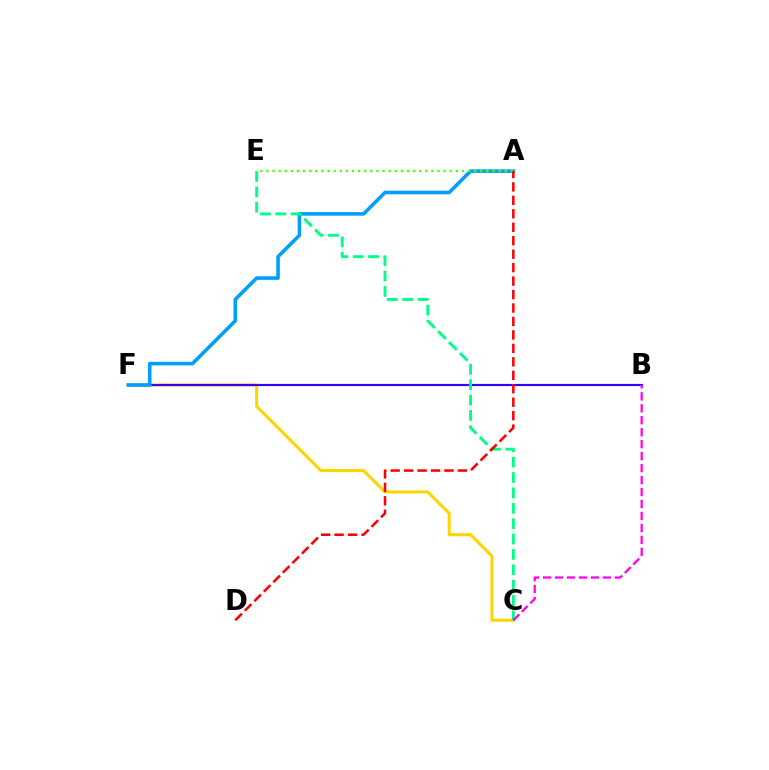{('C', 'F'): [{'color': '#ffd500', 'line_style': 'solid', 'thickness': 2.21}], ('B', 'F'): [{'color': '#3700ff', 'line_style': 'solid', 'thickness': 1.55}], ('A', 'F'): [{'color': '#009eff', 'line_style': 'solid', 'thickness': 2.57}], ('C', 'E'): [{'color': '#00ff86', 'line_style': 'dashed', 'thickness': 2.09}], ('A', 'E'): [{'color': '#4fff00', 'line_style': 'dotted', 'thickness': 1.66}], ('A', 'D'): [{'color': '#ff0000', 'line_style': 'dashed', 'thickness': 1.83}], ('B', 'C'): [{'color': '#ff00ed', 'line_style': 'dashed', 'thickness': 1.63}]}